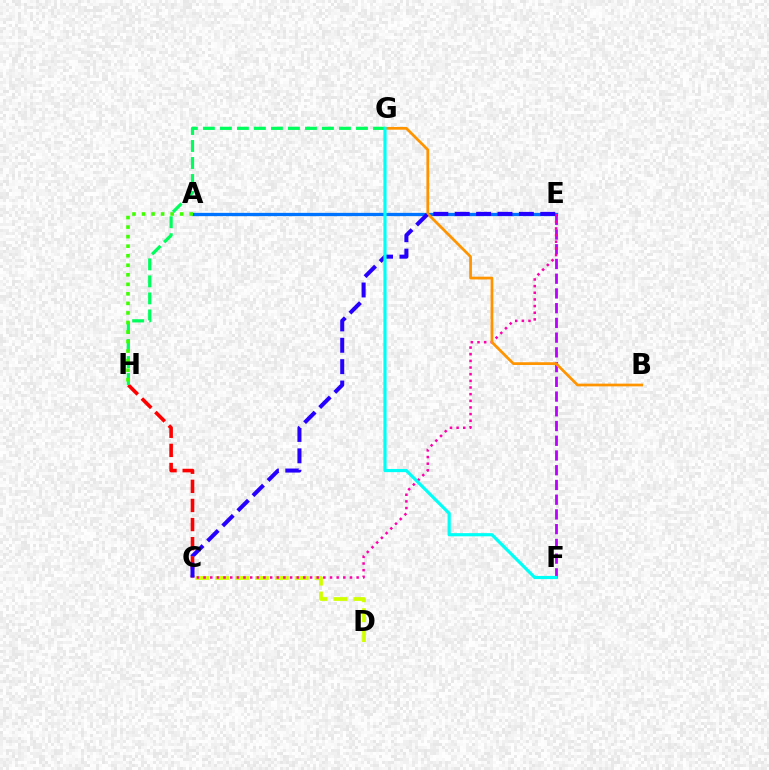{('C', 'H'): [{'color': '#ff0000', 'line_style': 'dashed', 'thickness': 2.6}], ('C', 'D'): [{'color': '#d1ff00', 'line_style': 'dashed', 'thickness': 2.7}], ('A', 'E'): [{'color': '#0074ff', 'line_style': 'solid', 'thickness': 2.36}], ('E', 'F'): [{'color': '#b900ff', 'line_style': 'dashed', 'thickness': 2.0}], ('G', 'H'): [{'color': '#00ff5c', 'line_style': 'dashed', 'thickness': 2.31}], ('C', 'E'): [{'color': '#ff00ac', 'line_style': 'dotted', 'thickness': 1.81}, {'color': '#2500ff', 'line_style': 'dashed', 'thickness': 2.9}], ('B', 'G'): [{'color': '#ff9400', 'line_style': 'solid', 'thickness': 1.98}], ('F', 'G'): [{'color': '#00fff6', 'line_style': 'solid', 'thickness': 2.29}], ('A', 'H'): [{'color': '#3dff00', 'line_style': 'dotted', 'thickness': 2.59}]}